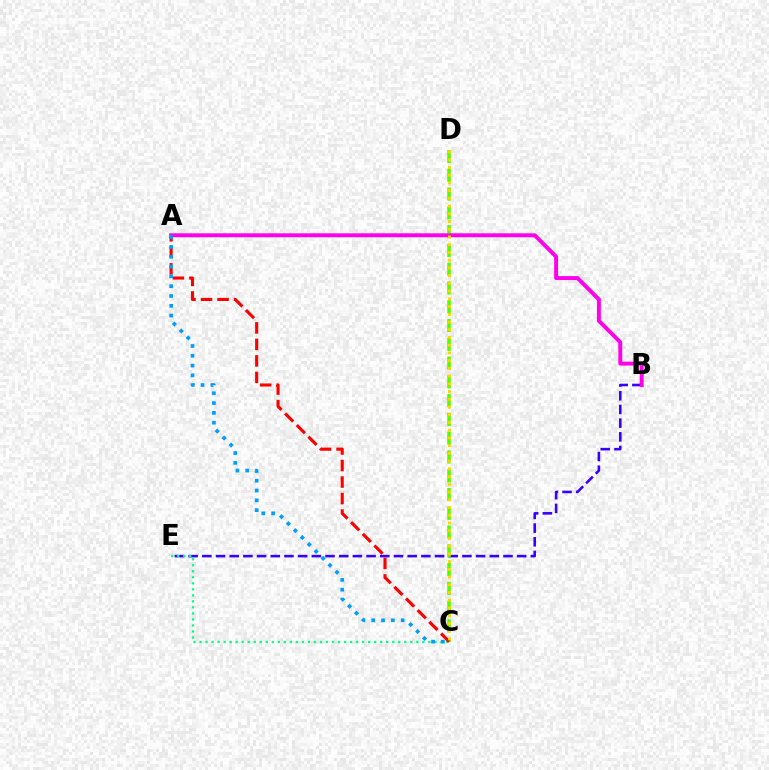{('B', 'E'): [{'color': '#3700ff', 'line_style': 'dashed', 'thickness': 1.86}], ('C', 'E'): [{'color': '#00ff86', 'line_style': 'dotted', 'thickness': 1.64}], ('C', 'D'): [{'color': '#4fff00', 'line_style': 'dashed', 'thickness': 2.55}, {'color': '#ffd500', 'line_style': 'dotted', 'thickness': 2.1}], ('A', 'C'): [{'color': '#ff0000', 'line_style': 'dashed', 'thickness': 2.24}, {'color': '#009eff', 'line_style': 'dotted', 'thickness': 2.67}], ('A', 'B'): [{'color': '#ff00ed', 'line_style': 'solid', 'thickness': 2.83}]}